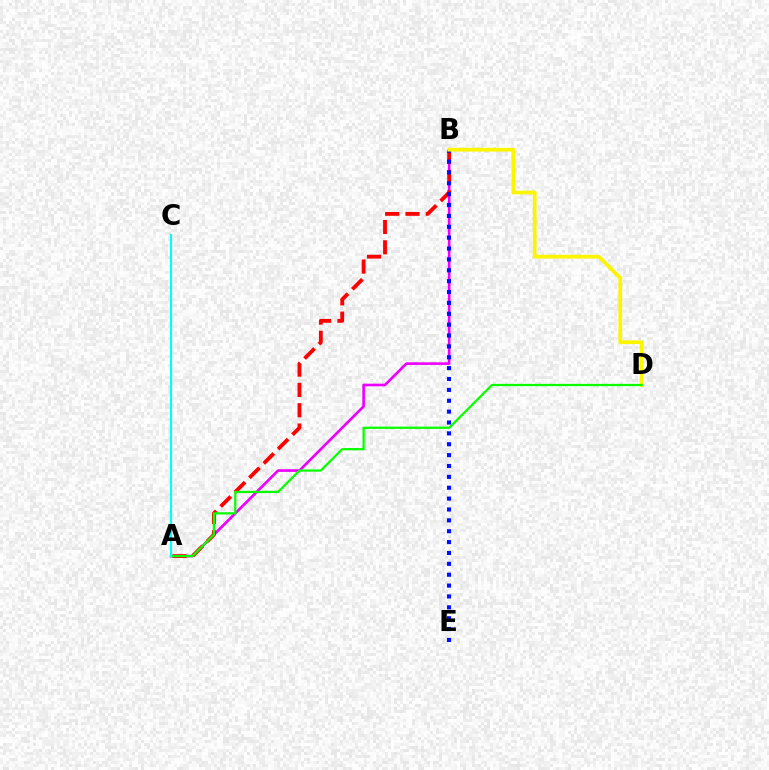{('A', 'B'): [{'color': '#ee00ff', 'line_style': 'solid', 'thickness': 1.91}, {'color': '#ff0000', 'line_style': 'dashed', 'thickness': 2.76}], ('B', 'E'): [{'color': '#0010ff', 'line_style': 'dotted', 'thickness': 2.95}], ('B', 'D'): [{'color': '#fcf500', 'line_style': 'solid', 'thickness': 2.7}], ('A', 'D'): [{'color': '#08ff00', 'line_style': 'solid', 'thickness': 1.62}], ('A', 'C'): [{'color': '#00fff6', 'line_style': 'solid', 'thickness': 1.56}]}